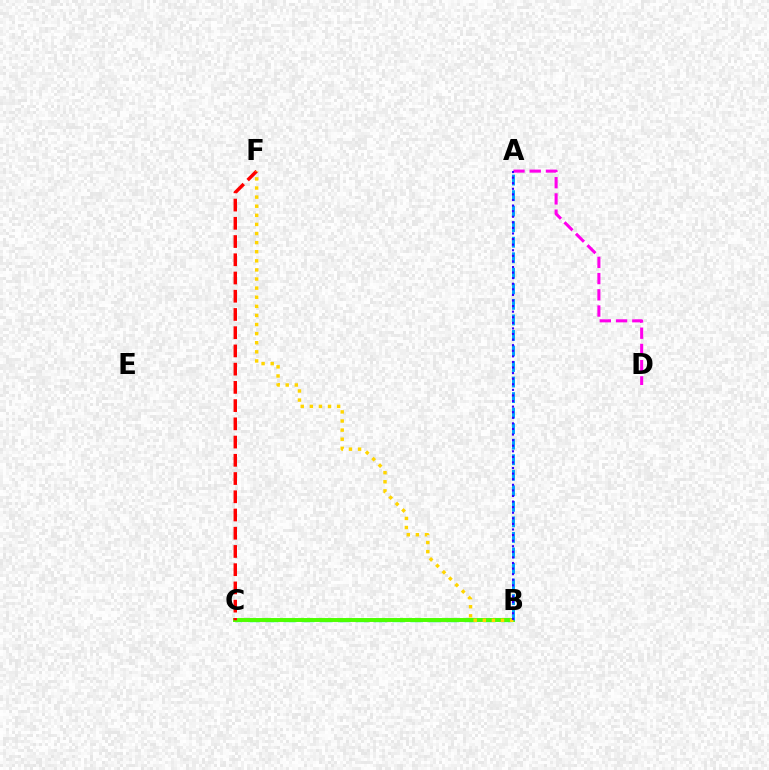{('A', 'D'): [{'color': '#ff00ed', 'line_style': 'dashed', 'thickness': 2.2}], ('B', 'C'): [{'color': '#00ff86', 'line_style': 'dashed', 'thickness': 2.46}, {'color': '#4fff00', 'line_style': 'solid', 'thickness': 2.84}], ('A', 'B'): [{'color': '#009eff', 'line_style': 'dashed', 'thickness': 2.11}, {'color': '#3700ff', 'line_style': 'dotted', 'thickness': 1.52}], ('C', 'F'): [{'color': '#ff0000', 'line_style': 'dashed', 'thickness': 2.48}], ('B', 'F'): [{'color': '#ffd500', 'line_style': 'dotted', 'thickness': 2.47}]}